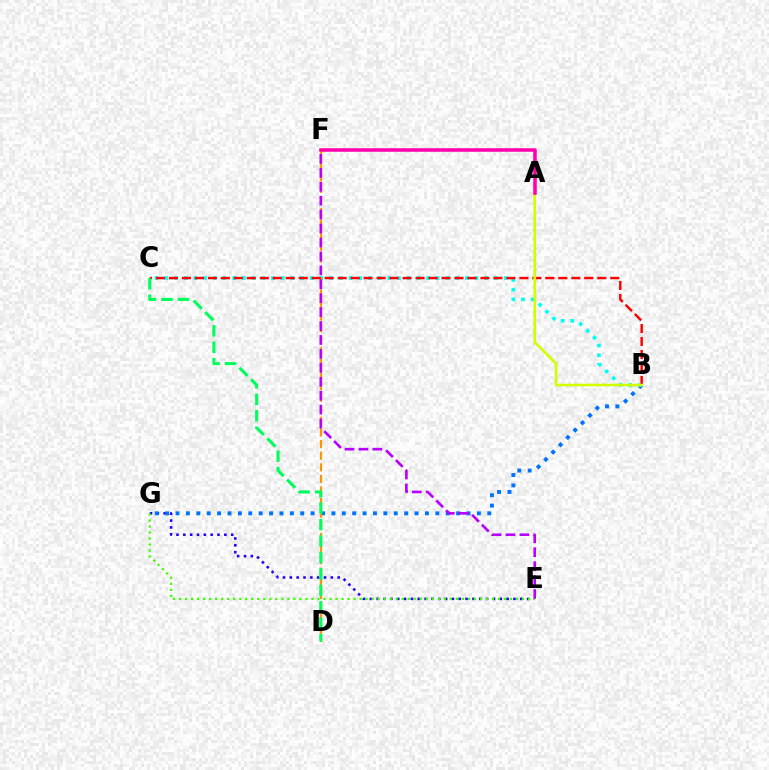{('E', 'G'): [{'color': '#2500ff', 'line_style': 'dotted', 'thickness': 1.86}, {'color': '#3dff00', 'line_style': 'dotted', 'thickness': 1.63}], ('B', 'G'): [{'color': '#0074ff', 'line_style': 'dotted', 'thickness': 2.82}], ('B', 'C'): [{'color': '#00fff6', 'line_style': 'dotted', 'thickness': 2.63}, {'color': '#ff0000', 'line_style': 'dashed', 'thickness': 1.76}], ('D', 'F'): [{'color': '#ff9400', 'line_style': 'dashed', 'thickness': 1.58}], ('E', 'F'): [{'color': '#b900ff', 'line_style': 'dashed', 'thickness': 1.89}], ('A', 'B'): [{'color': '#d1ff00', 'line_style': 'solid', 'thickness': 1.87}], ('C', 'D'): [{'color': '#00ff5c', 'line_style': 'dashed', 'thickness': 2.23}], ('A', 'F'): [{'color': '#ff00ac', 'line_style': 'solid', 'thickness': 2.54}]}